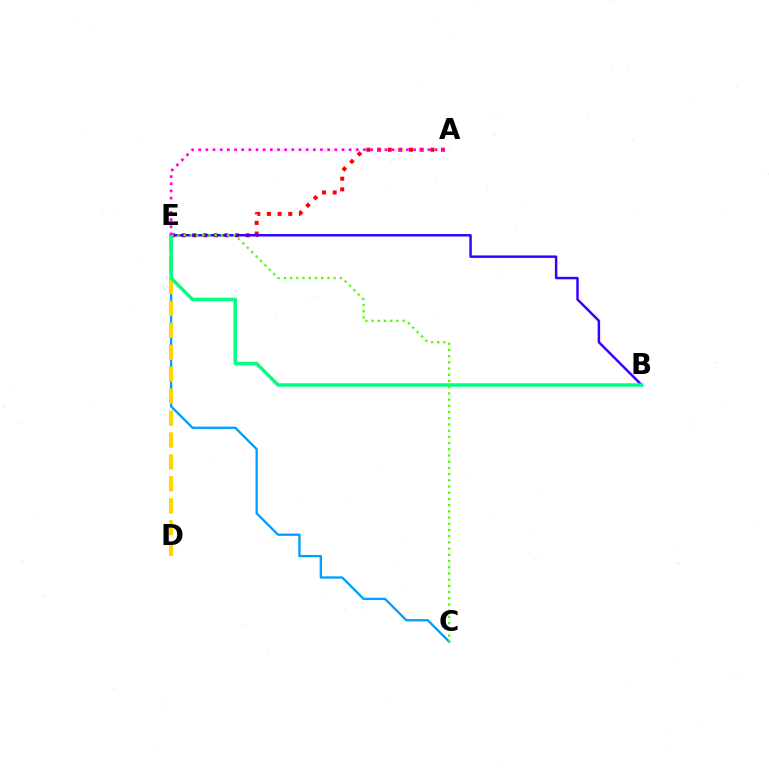{('A', 'E'): [{'color': '#ff0000', 'line_style': 'dotted', 'thickness': 2.9}, {'color': '#ff00ed', 'line_style': 'dotted', 'thickness': 1.95}], ('C', 'E'): [{'color': '#009eff', 'line_style': 'solid', 'thickness': 1.66}, {'color': '#4fff00', 'line_style': 'dotted', 'thickness': 1.69}], ('D', 'E'): [{'color': '#ffd500', 'line_style': 'dashed', 'thickness': 2.98}], ('B', 'E'): [{'color': '#3700ff', 'line_style': 'solid', 'thickness': 1.78}, {'color': '#00ff86', 'line_style': 'solid', 'thickness': 2.54}]}